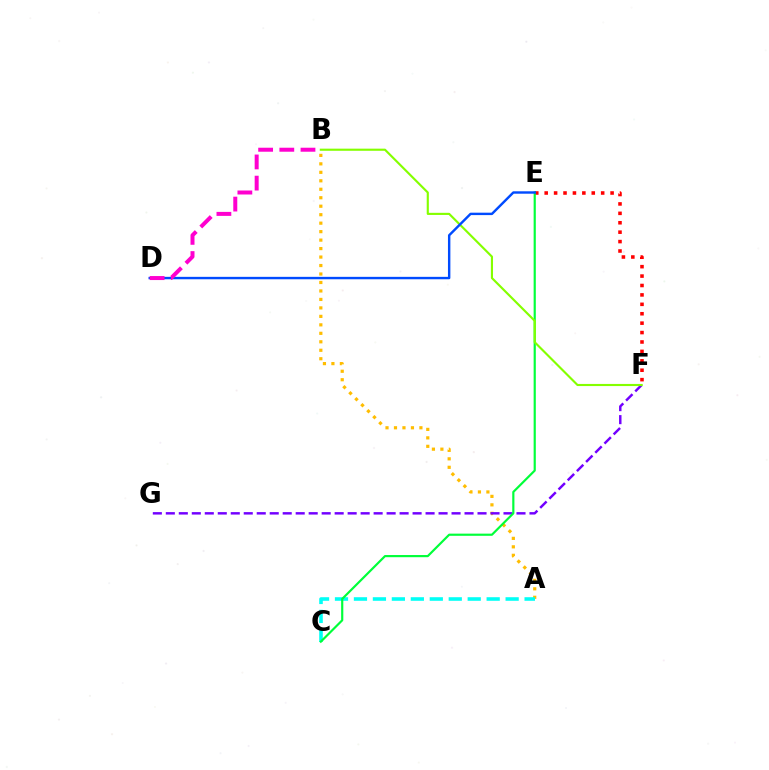{('A', 'B'): [{'color': '#ffbd00', 'line_style': 'dotted', 'thickness': 2.3}], ('E', 'F'): [{'color': '#ff0000', 'line_style': 'dotted', 'thickness': 2.56}], ('F', 'G'): [{'color': '#7200ff', 'line_style': 'dashed', 'thickness': 1.76}], ('A', 'C'): [{'color': '#00fff6', 'line_style': 'dashed', 'thickness': 2.58}], ('C', 'E'): [{'color': '#00ff39', 'line_style': 'solid', 'thickness': 1.57}], ('B', 'F'): [{'color': '#84ff00', 'line_style': 'solid', 'thickness': 1.54}], ('D', 'E'): [{'color': '#004bff', 'line_style': 'solid', 'thickness': 1.74}], ('B', 'D'): [{'color': '#ff00cf', 'line_style': 'dashed', 'thickness': 2.88}]}